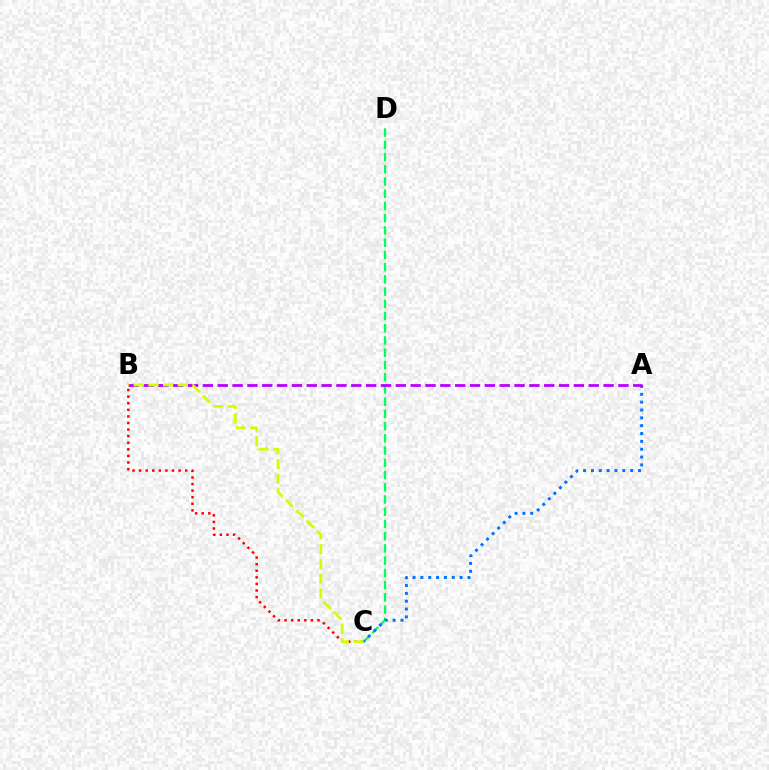{('C', 'D'): [{'color': '#00ff5c', 'line_style': 'dashed', 'thickness': 1.66}], ('B', 'C'): [{'color': '#ff0000', 'line_style': 'dotted', 'thickness': 1.79}, {'color': '#d1ff00', 'line_style': 'dashed', 'thickness': 2.0}], ('A', 'C'): [{'color': '#0074ff', 'line_style': 'dotted', 'thickness': 2.13}], ('A', 'B'): [{'color': '#b900ff', 'line_style': 'dashed', 'thickness': 2.02}]}